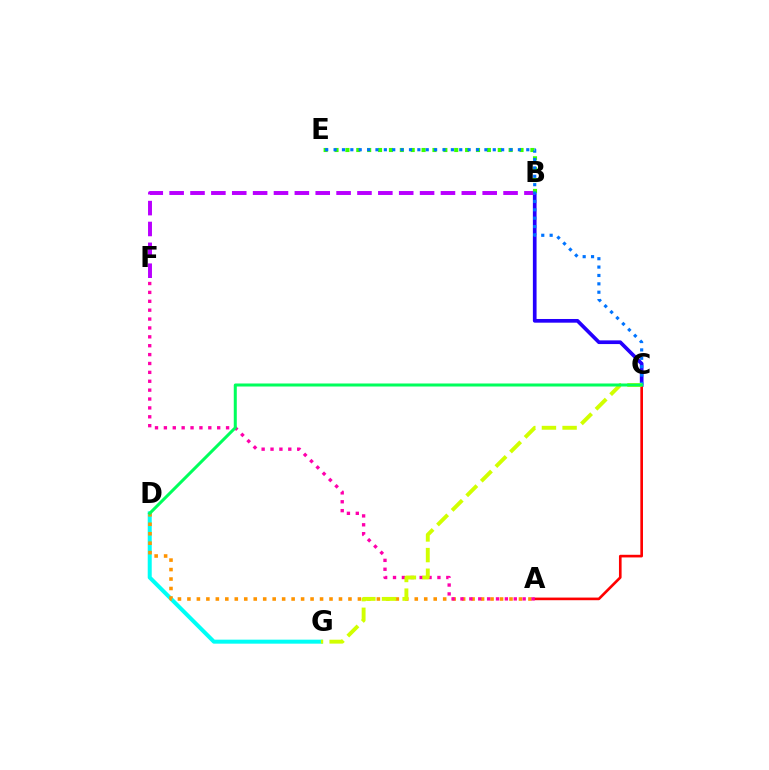{('B', 'C'): [{'color': '#2500ff', 'line_style': 'solid', 'thickness': 2.65}], ('B', 'F'): [{'color': '#b900ff', 'line_style': 'dashed', 'thickness': 2.84}], ('B', 'E'): [{'color': '#3dff00', 'line_style': 'dotted', 'thickness': 2.96}], ('D', 'G'): [{'color': '#00fff6', 'line_style': 'solid', 'thickness': 2.88}], ('A', 'D'): [{'color': '#ff9400', 'line_style': 'dotted', 'thickness': 2.57}], ('A', 'C'): [{'color': '#ff0000', 'line_style': 'solid', 'thickness': 1.9}], ('A', 'F'): [{'color': '#ff00ac', 'line_style': 'dotted', 'thickness': 2.41}], ('C', 'E'): [{'color': '#0074ff', 'line_style': 'dotted', 'thickness': 2.28}], ('C', 'G'): [{'color': '#d1ff00', 'line_style': 'dashed', 'thickness': 2.8}], ('C', 'D'): [{'color': '#00ff5c', 'line_style': 'solid', 'thickness': 2.18}]}